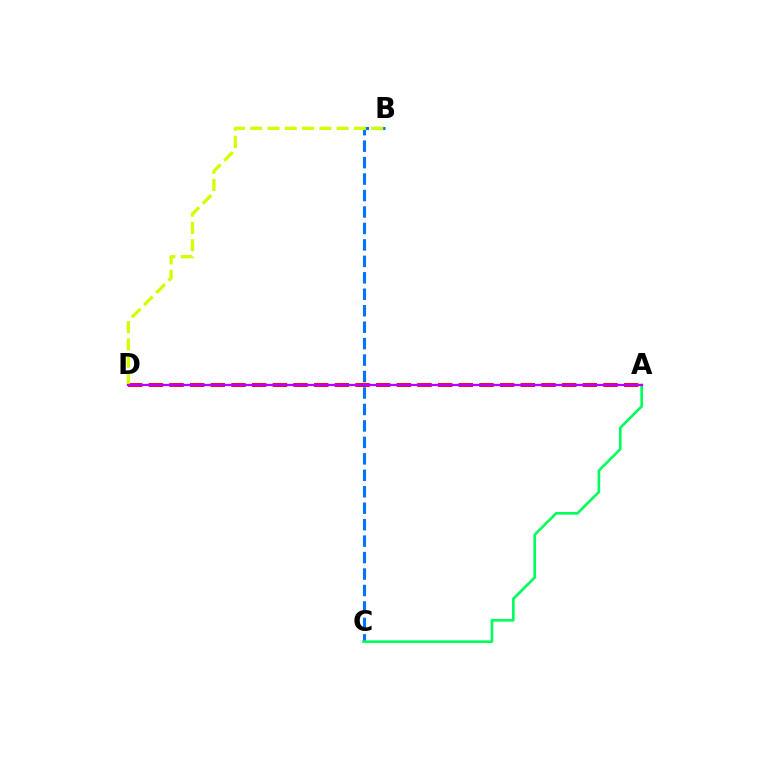{('B', 'C'): [{'color': '#0074ff', 'line_style': 'dashed', 'thickness': 2.24}], ('A', 'D'): [{'color': '#ff0000', 'line_style': 'dashed', 'thickness': 2.81}, {'color': '#b900ff', 'line_style': 'solid', 'thickness': 1.63}], ('B', 'D'): [{'color': '#d1ff00', 'line_style': 'dashed', 'thickness': 2.35}], ('A', 'C'): [{'color': '#00ff5c', 'line_style': 'solid', 'thickness': 1.9}]}